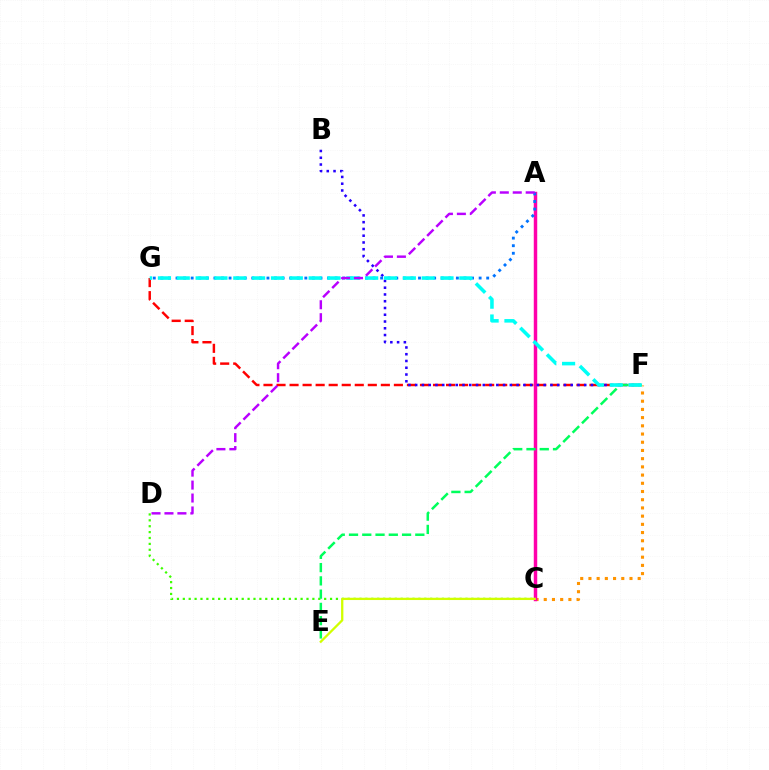{('C', 'D'): [{'color': '#3dff00', 'line_style': 'dotted', 'thickness': 1.6}], ('C', 'F'): [{'color': '#ff9400', 'line_style': 'dotted', 'thickness': 2.23}], ('A', 'C'): [{'color': '#ff00ac', 'line_style': 'solid', 'thickness': 2.49}], ('F', 'G'): [{'color': '#ff0000', 'line_style': 'dashed', 'thickness': 1.77}, {'color': '#00fff6', 'line_style': 'dashed', 'thickness': 2.56}], ('B', 'F'): [{'color': '#2500ff', 'line_style': 'dotted', 'thickness': 1.84}], ('A', 'G'): [{'color': '#0074ff', 'line_style': 'dotted', 'thickness': 2.06}], ('E', 'F'): [{'color': '#00ff5c', 'line_style': 'dashed', 'thickness': 1.8}], ('A', 'D'): [{'color': '#b900ff', 'line_style': 'dashed', 'thickness': 1.76}], ('C', 'E'): [{'color': '#d1ff00', 'line_style': 'solid', 'thickness': 1.65}]}